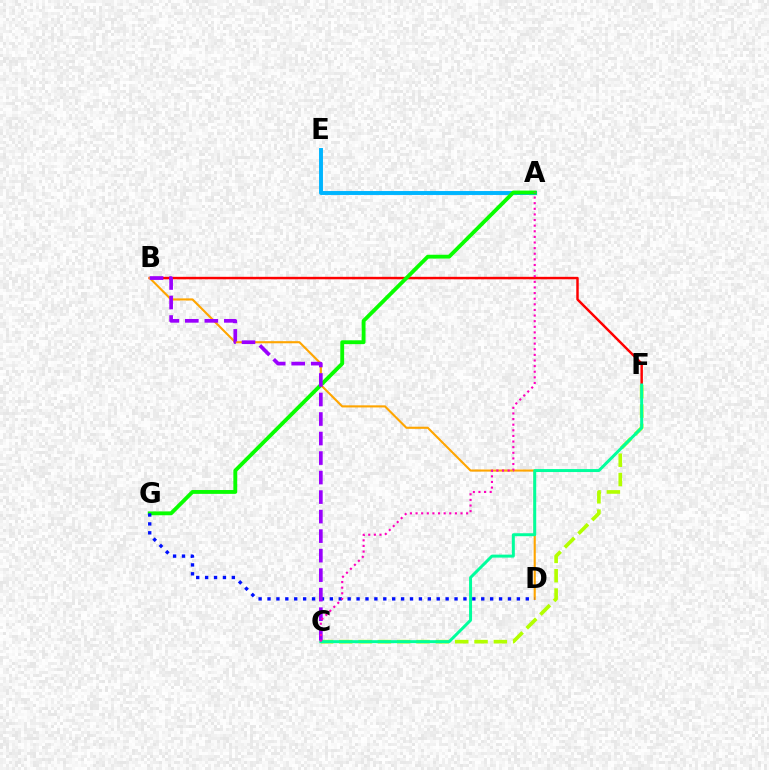{('A', 'E'): [{'color': '#00b5ff', 'line_style': 'solid', 'thickness': 2.82}], ('B', 'F'): [{'color': '#ff0000', 'line_style': 'solid', 'thickness': 1.77}], ('C', 'F'): [{'color': '#b3ff00', 'line_style': 'dashed', 'thickness': 2.63}, {'color': '#00ff9d', 'line_style': 'solid', 'thickness': 2.14}], ('A', 'G'): [{'color': '#08ff00', 'line_style': 'solid', 'thickness': 2.76}], ('B', 'D'): [{'color': '#ffa500', 'line_style': 'solid', 'thickness': 1.52}], ('D', 'G'): [{'color': '#0010ff', 'line_style': 'dotted', 'thickness': 2.42}], ('B', 'C'): [{'color': '#9b00ff', 'line_style': 'dashed', 'thickness': 2.65}], ('A', 'C'): [{'color': '#ff00bd', 'line_style': 'dotted', 'thickness': 1.53}]}